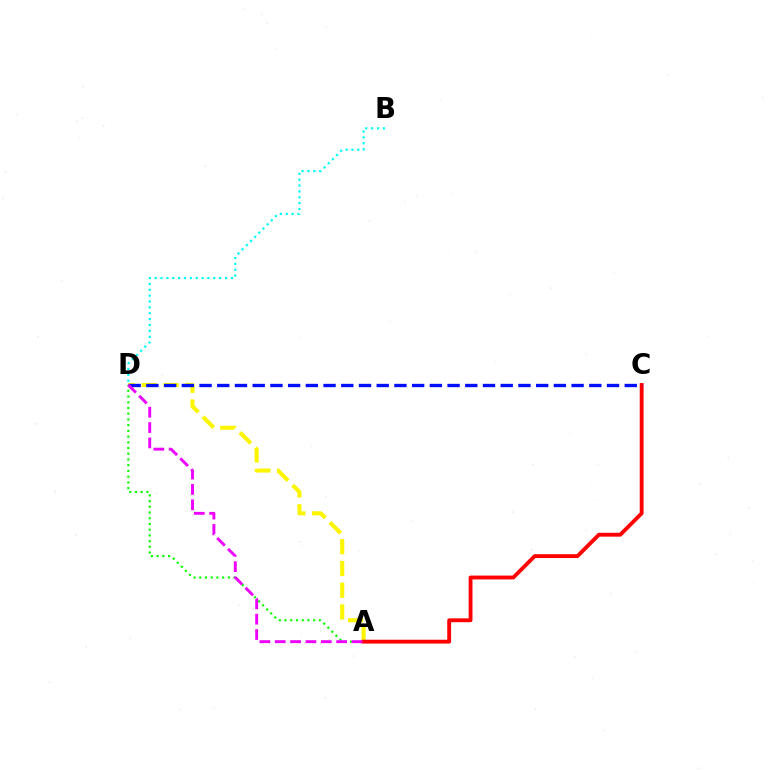{('A', 'D'): [{'color': '#fcf500', 'line_style': 'dashed', 'thickness': 2.95}, {'color': '#08ff00', 'line_style': 'dotted', 'thickness': 1.55}, {'color': '#ee00ff', 'line_style': 'dashed', 'thickness': 2.09}], ('A', 'C'): [{'color': '#ff0000', 'line_style': 'solid', 'thickness': 2.77}], ('B', 'D'): [{'color': '#00fff6', 'line_style': 'dotted', 'thickness': 1.59}], ('C', 'D'): [{'color': '#0010ff', 'line_style': 'dashed', 'thickness': 2.41}]}